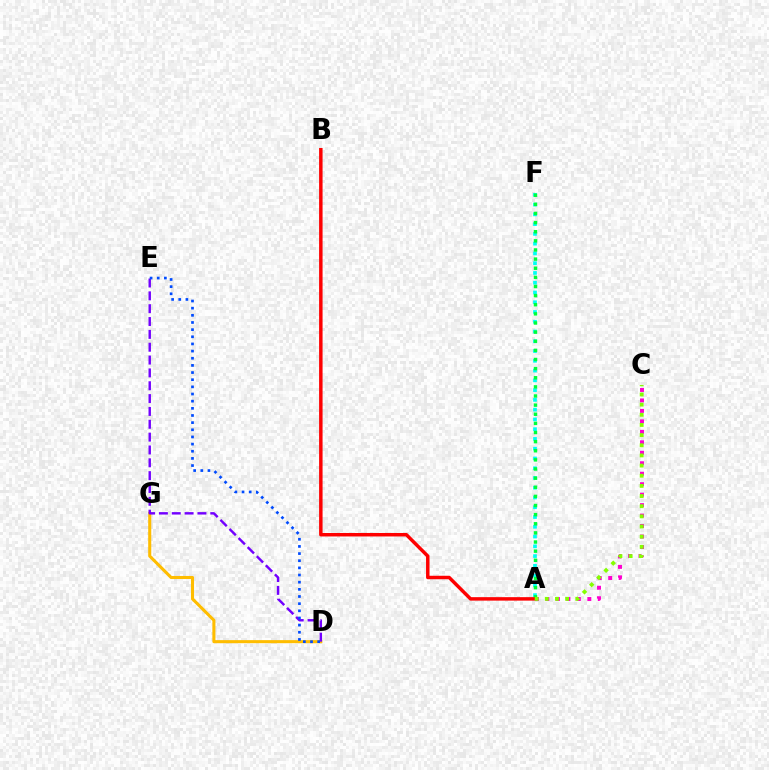{('A', 'C'): [{'color': '#ff00cf', 'line_style': 'dotted', 'thickness': 2.84}, {'color': '#84ff00', 'line_style': 'dotted', 'thickness': 2.76}], ('D', 'G'): [{'color': '#ffbd00', 'line_style': 'solid', 'thickness': 2.2}], ('A', 'F'): [{'color': '#00fff6', 'line_style': 'dotted', 'thickness': 2.65}, {'color': '#00ff39', 'line_style': 'dotted', 'thickness': 2.48}], ('D', 'E'): [{'color': '#7200ff', 'line_style': 'dashed', 'thickness': 1.74}, {'color': '#004bff', 'line_style': 'dotted', 'thickness': 1.94}], ('A', 'B'): [{'color': '#ff0000', 'line_style': 'solid', 'thickness': 2.5}]}